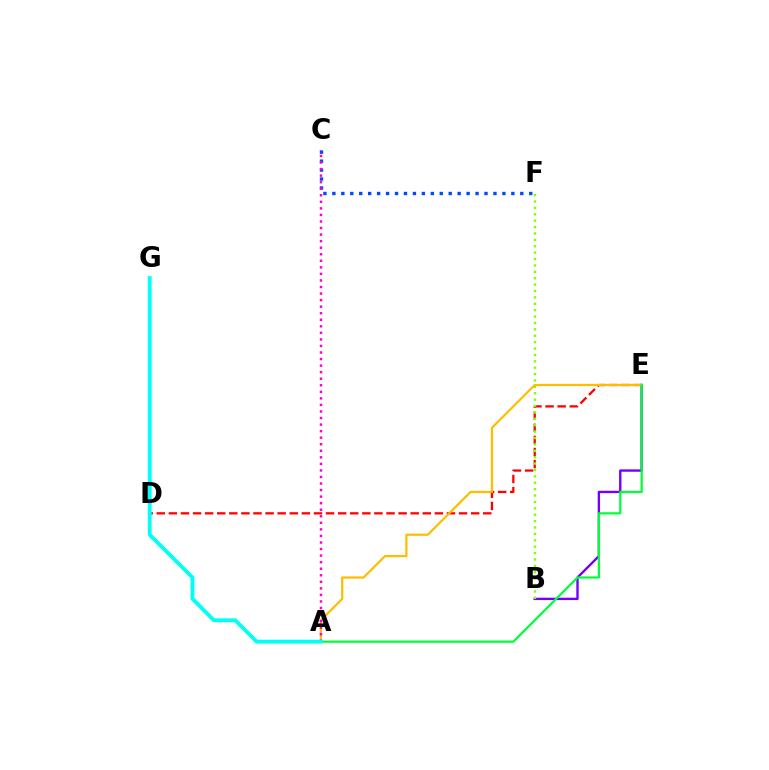{('B', 'E'): [{'color': '#7200ff', 'line_style': 'solid', 'thickness': 1.71}], ('D', 'E'): [{'color': '#ff0000', 'line_style': 'dashed', 'thickness': 1.64}], ('C', 'F'): [{'color': '#004bff', 'line_style': 'dotted', 'thickness': 2.43}], ('A', 'E'): [{'color': '#ffbd00', 'line_style': 'solid', 'thickness': 1.6}, {'color': '#00ff39', 'line_style': 'solid', 'thickness': 1.6}], ('A', 'C'): [{'color': '#ff00cf', 'line_style': 'dotted', 'thickness': 1.78}], ('B', 'F'): [{'color': '#84ff00', 'line_style': 'dotted', 'thickness': 1.74}], ('A', 'G'): [{'color': '#00fff6', 'line_style': 'solid', 'thickness': 2.77}]}